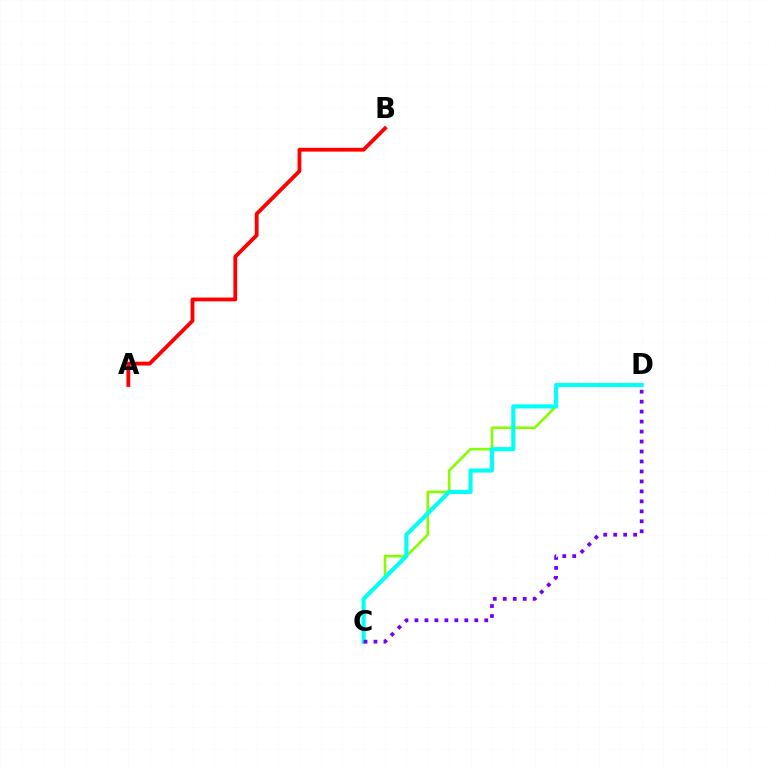{('A', 'B'): [{'color': '#ff0000', 'line_style': 'solid', 'thickness': 2.75}], ('C', 'D'): [{'color': '#84ff00', 'line_style': 'solid', 'thickness': 1.88}, {'color': '#00fff6', 'line_style': 'solid', 'thickness': 2.97}, {'color': '#7200ff', 'line_style': 'dotted', 'thickness': 2.71}]}